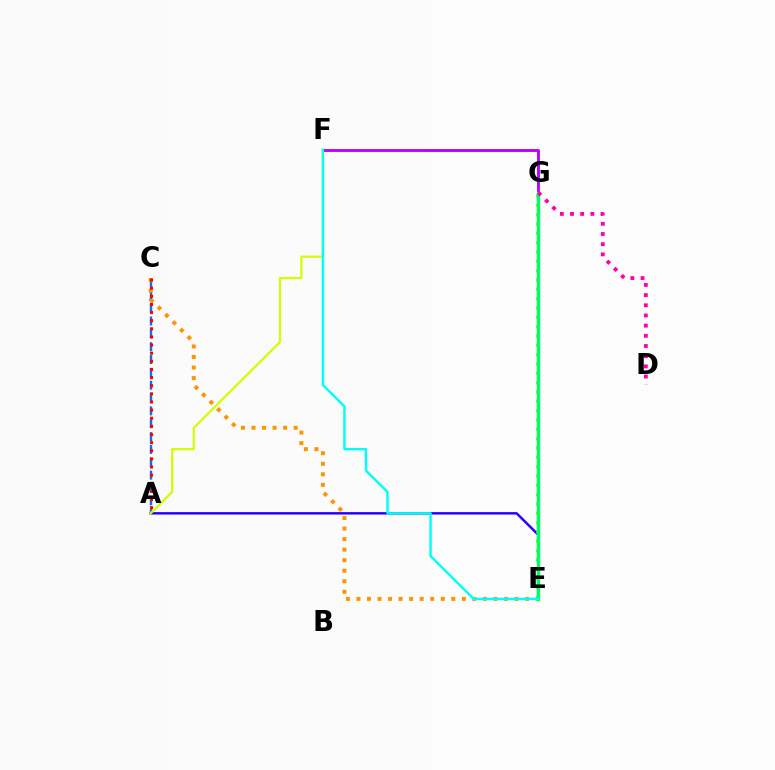{('A', 'C'): [{'color': '#0074ff', 'line_style': 'dashed', 'thickness': 1.74}, {'color': '#ff0000', 'line_style': 'dotted', 'thickness': 2.21}], ('F', 'G'): [{'color': '#b900ff', 'line_style': 'solid', 'thickness': 2.06}], ('A', 'E'): [{'color': '#2500ff', 'line_style': 'solid', 'thickness': 1.75}], ('C', 'E'): [{'color': '#ff9400', 'line_style': 'dotted', 'thickness': 2.86}], ('E', 'G'): [{'color': '#3dff00', 'line_style': 'dotted', 'thickness': 2.53}, {'color': '#00ff5c', 'line_style': 'solid', 'thickness': 2.42}], ('A', 'F'): [{'color': '#d1ff00', 'line_style': 'solid', 'thickness': 1.59}], ('E', 'F'): [{'color': '#00fff6', 'line_style': 'solid', 'thickness': 1.75}], ('D', 'G'): [{'color': '#ff00ac', 'line_style': 'dotted', 'thickness': 2.77}]}